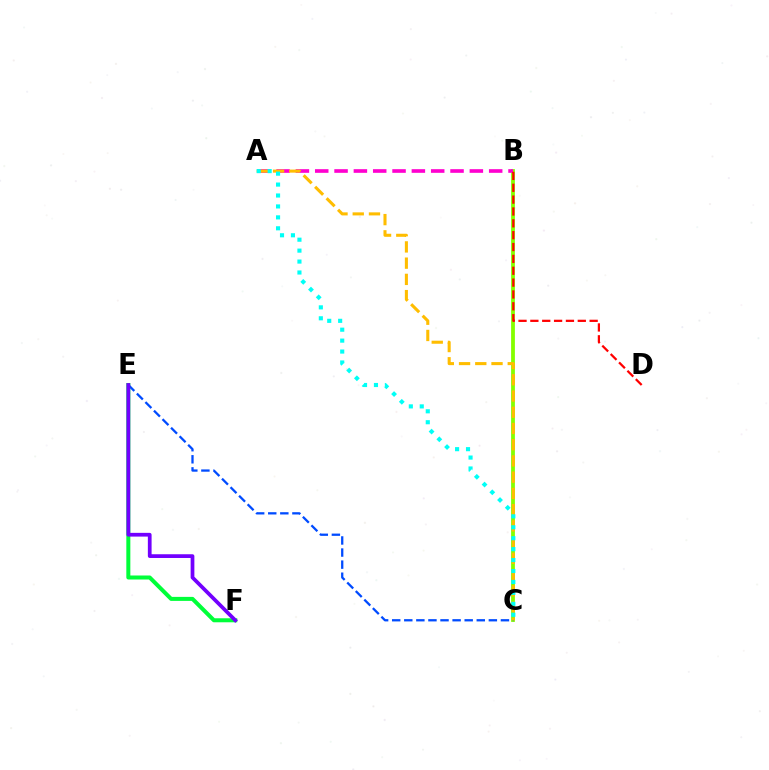{('E', 'F'): [{'color': '#00ff39', 'line_style': 'solid', 'thickness': 2.89}, {'color': '#7200ff', 'line_style': 'solid', 'thickness': 2.69}], ('B', 'C'): [{'color': '#84ff00', 'line_style': 'solid', 'thickness': 2.73}], ('C', 'E'): [{'color': '#004bff', 'line_style': 'dashed', 'thickness': 1.64}], ('A', 'B'): [{'color': '#ff00cf', 'line_style': 'dashed', 'thickness': 2.63}], ('A', 'C'): [{'color': '#ffbd00', 'line_style': 'dashed', 'thickness': 2.21}, {'color': '#00fff6', 'line_style': 'dotted', 'thickness': 2.97}], ('B', 'D'): [{'color': '#ff0000', 'line_style': 'dashed', 'thickness': 1.61}]}